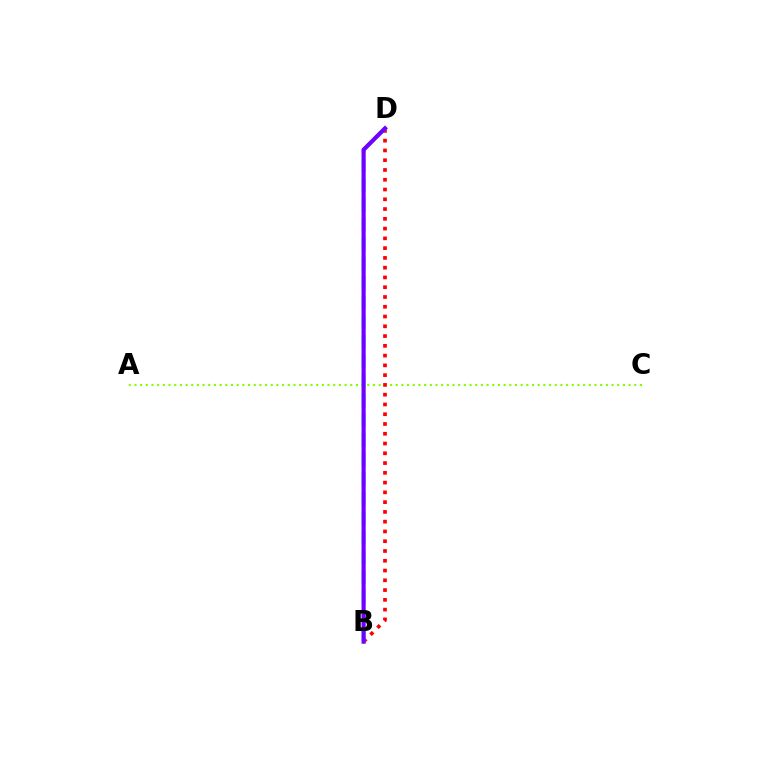{('A', 'C'): [{'color': '#84ff00', 'line_style': 'dotted', 'thickness': 1.54}], ('B', 'D'): [{'color': '#ff0000', 'line_style': 'dotted', 'thickness': 2.65}, {'color': '#00fff6', 'line_style': 'dashed', 'thickness': 2.66}, {'color': '#7200ff', 'line_style': 'solid', 'thickness': 2.97}]}